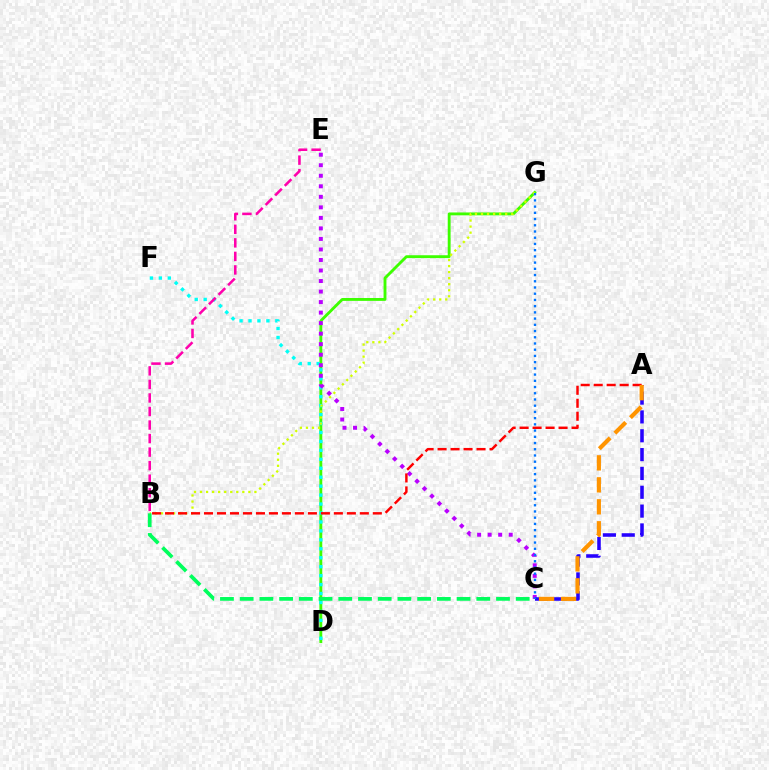{('D', 'G'): [{'color': '#3dff00', 'line_style': 'solid', 'thickness': 2.06}], ('D', 'F'): [{'color': '#00fff6', 'line_style': 'dotted', 'thickness': 2.43}], ('B', 'G'): [{'color': '#d1ff00', 'line_style': 'dotted', 'thickness': 1.64}], ('C', 'E'): [{'color': '#b900ff', 'line_style': 'dotted', 'thickness': 2.86}], ('A', 'C'): [{'color': '#2500ff', 'line_style': 'dashed', 'thickness': 2.56}, {'color': '#ff9400', 'line_style': 'dashed', 'thickness': 2.99}], ('A', 'B'): [{'color': '#ff0000', 'line_style': 'dashed', 'thickness': 1.76}], ('B', 'E'): [{'color': '#ff00ac', 'line_style': 'dashed', 'thickness': 1.84}], ('B', 'C'): [{'color': '#00ff5c', 'line_style': 'dashed', 'thickness': 2.68}], ('C', 'G'): [{'color': '#0074ff', 'line_style': 'dotted', 'thickness': 1.69}]}